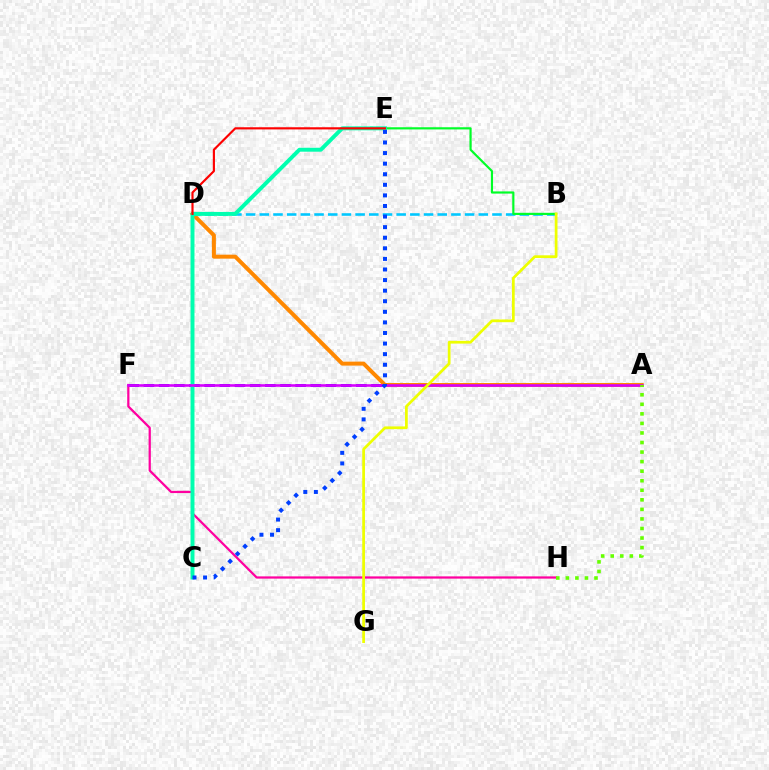{('A', 'F'): [{'color': '#4f00ff', 'line_style': 'dashed', 'thickness': 2.06}, {'color': '#d600ff', 'line_style': 'solid', 'thickness': 1.85}], ('A', 'D'): [{'color': '#ff8800', 'line_style': 'solid', 'thickness': 2.87}], ('B', 'D'): [{'color': '#00c7ff', 'line_style': 'dashed', 'thickness': 1.86}], ('B', 'E'): [{'color': '#00ff27', 'line_style': 'solid', 'thickness': 1.57}], ('F', 'H'): [{'color': '#ff00a0', 'line_style': 'solid', 'thickness': 1.61}], ('C', 'E'): [{'color': '#00ffaf', 'line_style': 'solid', 'thickness': 2.83}, {'color': '#003fff', 'line_style': 'dotted', 'thickness': 2.88}], ('B', 'G'): [{'color': '#eeff00', 'line_style': 'solid', 'thickness': 1.97}], ('D', 'E'): [{'color': '#ff0000', 'line_style': 'solid', 'thickness': 1.56}], ('A', 'H'): [{'color': '#66ff00', 'line_style': 'dotted', 'thickness': 2.6}]}